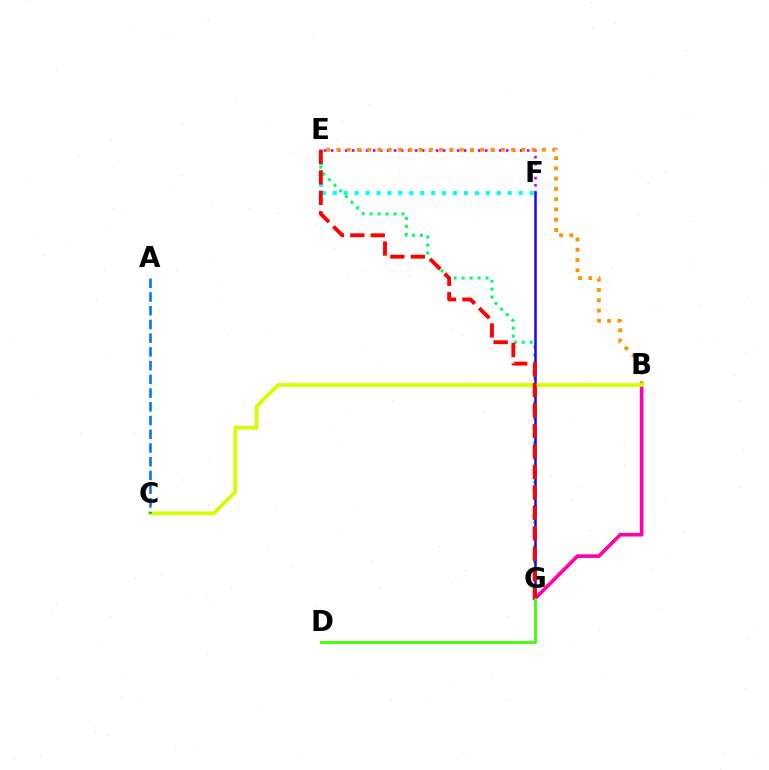{('E', 'G'): [{'color': '#00ff5c', 'line_style': 'dotted', 'thickness': 2.17}, {'color': '#ff0000', 'line_style': 'dashed', 'thickness': 2.78}], ('E', 'F'): [{'color': '#b900ff', 'line_style': 'dotted', 'thickness': 1.9}, {'color': '#00fff6', 'line_style': 'dotted', 'thickness': 2.97}], ('B', 'G'): [{'color': '#ff00ac', 'line_style': 'solid', 'thickness': 2.6}], ('B', 'E'): [{'color': '#ff9400', 'line_style': 'dotted', 'thickness': 2.79}], ('F', 'G'): [{'color': '#2500ff', 'line_style': 'solid', 'thickness': 1.81}], ('B', 'C'): [{'color': '#d1ff00', 'line_style': 'solid', 'thickness': 2.71}], ('A', 'C'): [{'color': '#0074ff', 'line_style': 'dashed', 'thickness': 1.86}], ('D', 'G'): [{'color': '#3dff00', 'line_style': 'solid', 'thickness': 2.02}]}